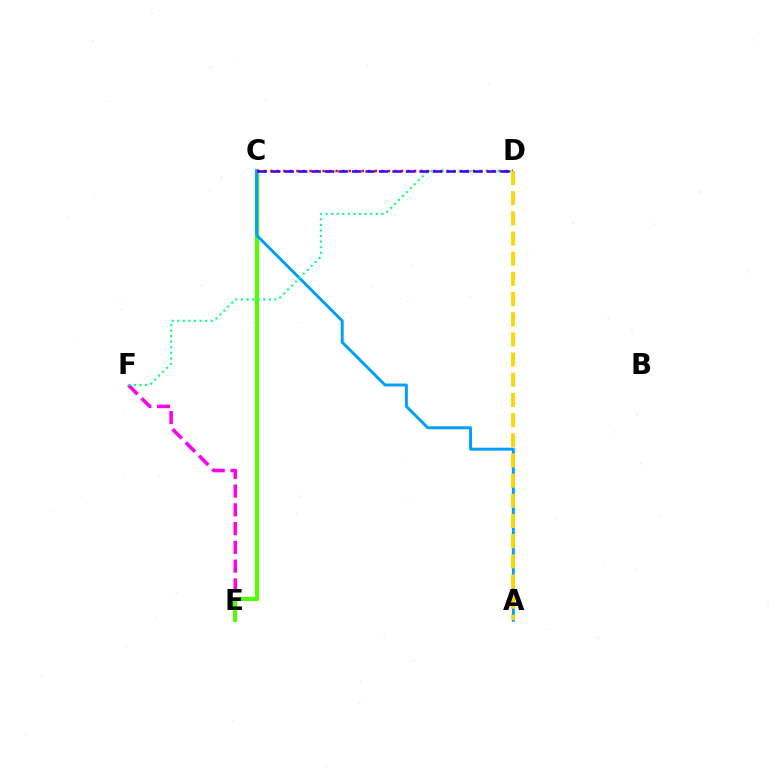{('E', 'F'): [{'color': '#ff00ed', 'line_style': 'dashed', 'thickness': 2.55}], ('C', 'E'): [{'color': '#4fff00', 'line_style': 'solid', 'thickness': 2.98}], ('A', 'C'): [{'color': '#009eff', 'line_style': 'solid', 'thickness': 2.11}], ('C', 'D'): [{'color': '#ff0000', 'line_style': 'dotted', 'thickness': 1.78}, {'color': '#3700ff', 'line_style': 'dashed', 'thickness': 1.83}], ('D', 'F'): [{'color': '#00ff86', 'line_style': 'dotted', 'thickness': 1.52}], ('A', 'D'): [{'color': '#ffd500', 'line_style': 'dashed', 'thickness': 2.74}]}